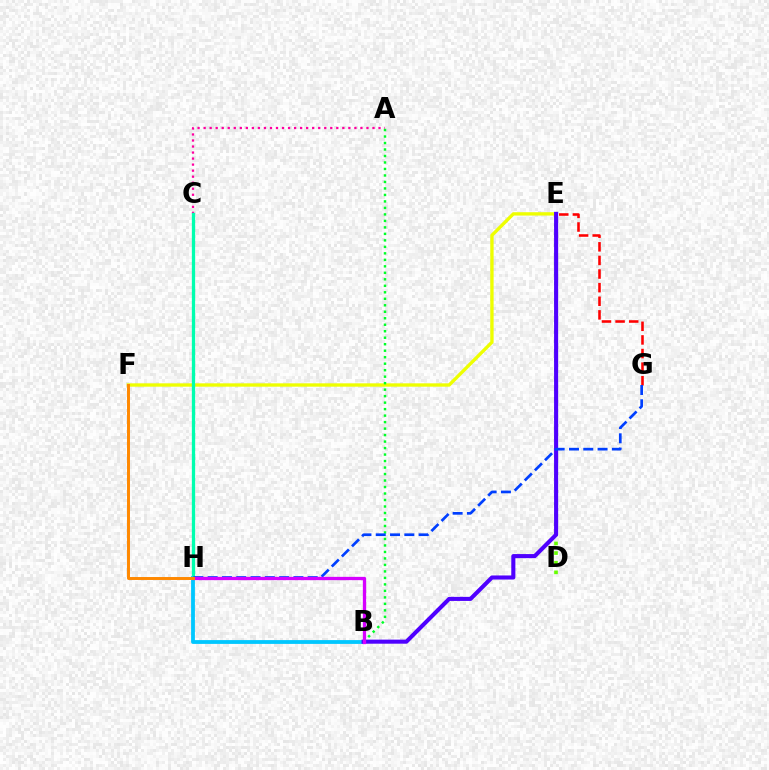{('D', 'E'): [{'color': '#66ff00', 'line_style': 'dotted', 'thickness': 2.62}], ('B', 'H'): [{'color': '#00c7ff', 'line_style': 'solid', 'thickness': 2.74}, {'color': '#d600ff', 'line_style': 'solid', 'thickness': 2.37}], ('E', 'F'): [{'color': '#eeff00', 'line_style': 'solid', 'thickness': 2.42}], ('A', 'C'): [{'color': '#ff00a0', 'line_style': 'dotted', 'thickness': 1.64}], ('B', 'E'): [{'color': '#4f00ff', 'line_style': 'solid', 'thickness': 2.94}], ('A', 'B'): [{'color': '#00ff27', 'line_style': 'dotted', 'thickness': 1.76}], ('E', 'G'): [{'color': '#ff0000', 'line_style': 'dashed', 'thickness': 1.85}], ('C', 'H'): [{'color': '#00ffaf', 'line_style': 'solid', 'thickness': 2.37}], ('G', 'H'): [{'color': '#003fff', 'line_style': 'dashed', 'thickness': 1.94}], ('F', 'H'): [{'color': '#ff8800', 'line_style': 'solid', 'thickness': 2.13}]}